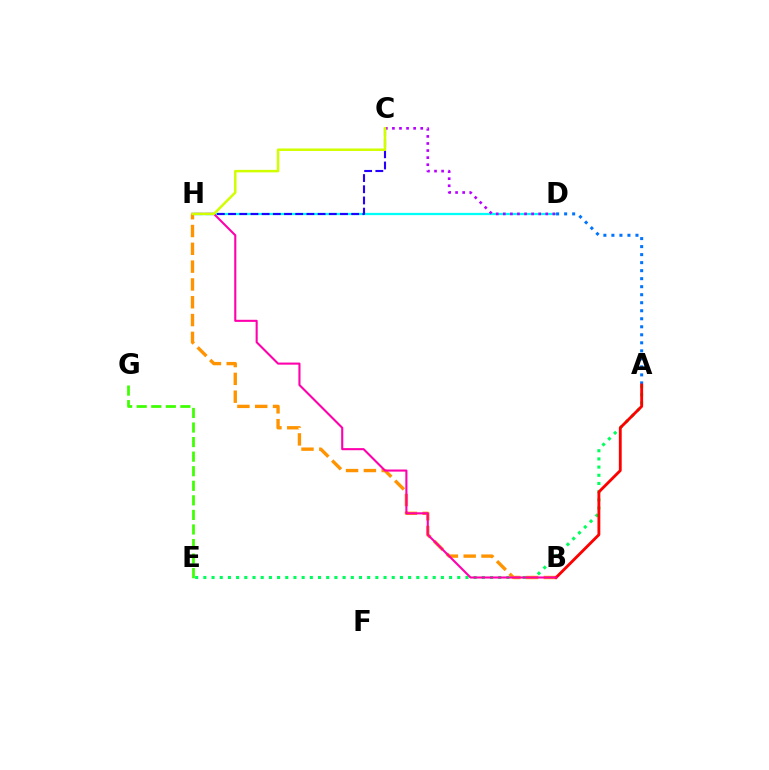{('D', 'H'): [{'color': '#00fff6', 'line_style': 'solid', 'thickness': 1.63}], ('C', 'H'): [{'color': '#2500ff', 'line_style': 'dashed', 'thickness': 1.52}, {'color': '#d1ff00', 'line_style': 'solid', 'thickness': 1.8}], ('A', 'D'): [{'color': '#0074ff', 'line_style': 'dotted', 'thickness': 2.18}], ('C', 'D'): [{'color': '#b900ff', 'line_style': 'dotted', 'thickness': 1.92}], ('A', 'E'): [{'color': '#00ff5c', 'line_style': 'dotted', 'thickness': 2.23}], ('B', 'H'): [{'color': '#ff9400', 'line_style': 'dashed', 'thickness': 2.42}, {'color': '#ff00ac', 'line_style': 'solid', 'thickness': 1.51}], ('A', 'B'): [{'color': '#ff0000', 'line_style': 'solid', 'thickness': 2.05}], ('E', 'G'): [{'color': '#3dff00', 'line_style': 'dashed', 'thickness': 1.98}]}